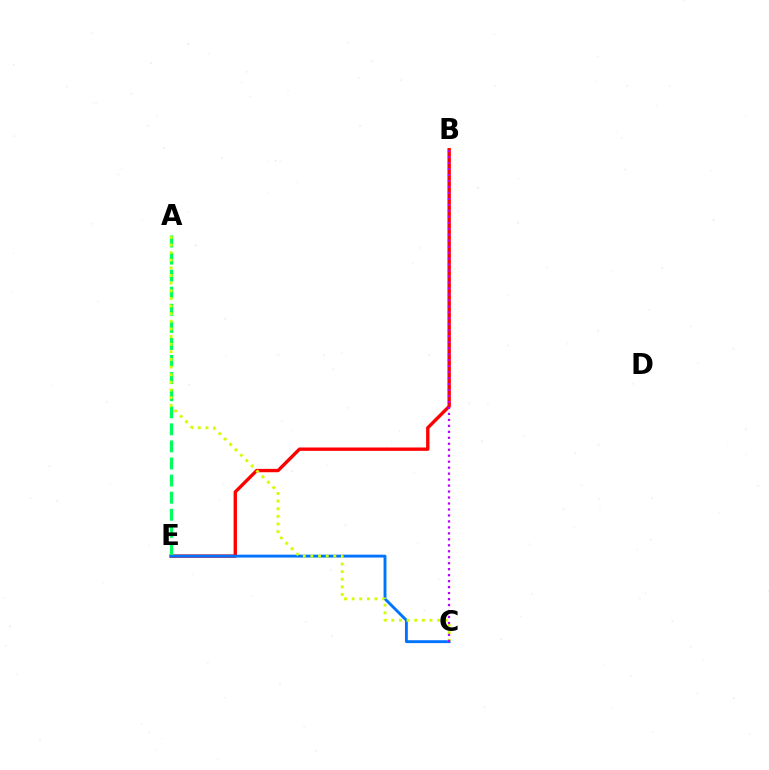{('B', 'E'): [{'color': '#ff0000', 'line_style': 'solid', 'thickness': 2.41}], ('C', 'E'): [{'color': '#0074ff', 'line_style': 'solid', 'thickness': 2.07}], ('A', 'E'): [{'color': '#00ff5c', 'line_style': 'dashed', 'thickness': 2.32}], ('A', 'C'): [{'color': '#d1ff00', 'line_style': 'dotted', 'thickness': 2.07}], ('B', 'C'): [{'color': '#b900ff', 'line_style': 'dotted', 'thickness': 1.62}]}